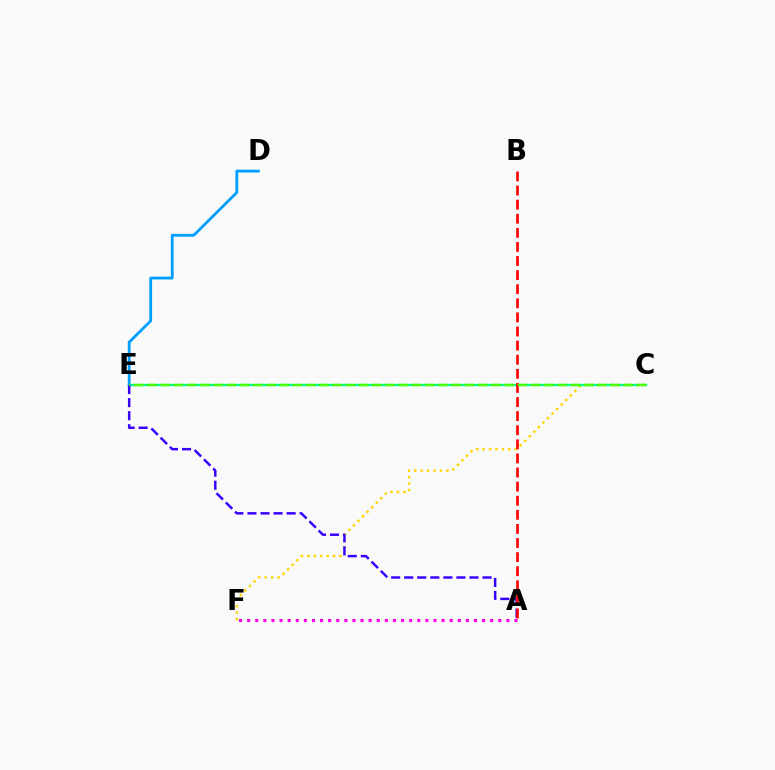{('C', 'F'): [{'color': '#ffd500', 'line_style': 'dotted', 'thickness': 1.75}], ('C', 'E'): [{'color': '#00ff86', 'line_style': 'solid', 'thickness': 1.64}, {'color': '#4fff00', 'line_style': 'dashed', 'thickness': 1.8}], ('D', 'E'): [{'color': '#009eff', 'line_style': 'solid', 'thickness': 2.01}], ('A', 'E'): [{'color': '#3700ff', 'line_style': 'dashed', 'thickness': 1.77}], ('A', 'B'): [{'color': '#ff0000', 'line_style': 'dashed', 'thickness': 1.92}], ('A', 'F'): [{'color': '#ff00ed', 'line_style': 'dotted', 'thickness': 2.2}]}